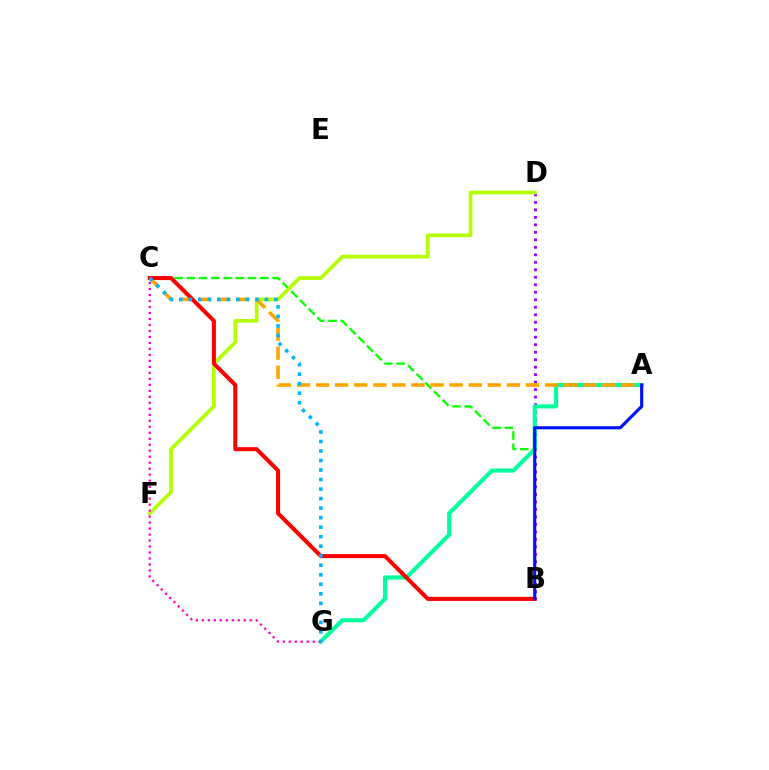{('B', 'C'): [{'color': '#08ff00', 'line_style': 'dashed', 'thickness': 1.67}, {'color': '#ff0000', 'line_style': 'solid', 'thickness': 2.91}], ('B', 'D'): [{'color': '#9b00ff', 'line_style': 'dotted', 'thickness': 2.03}], ('A', 'G'): [{'color': '#00ff9d', 'line_style': 'solid', 'thickness': 2.96}], ('D', 'F'): [{'color': '#b3ff00', 'line_style': 'solid', 'thickness': 2.66}], ('A', 'C'): [{'color': '#ffa500', 'line_style': 'dashed', 'thickness': 2.59}], ('C', 'G'): [{'color': '#ff00bd', 'line_style': 'dotted', 'thickness': 1.63}, {'color': '#00b5ff', 'line_style': 'dotted', 'thickness': 2.59}], ('A', 'B'): [{'color': '#0010ff', 'line_style': 'solid', 'thickness': 2.23}]}